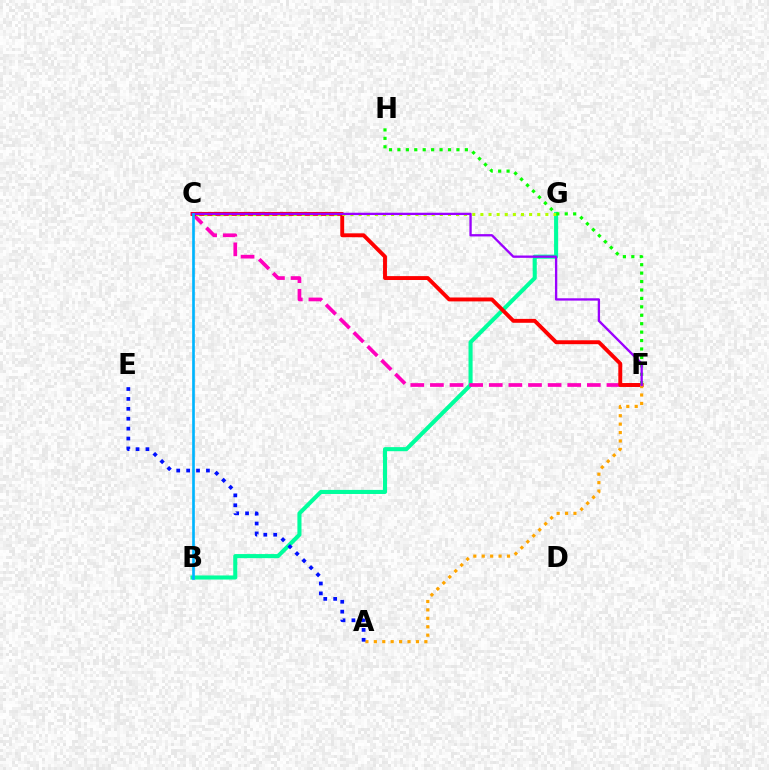{('B', 'G'): [{'color': '#00ff9d', 'line_style': 'solid', 'thickness': 2.94}], ('C', 'F'): [{'color': '#ff00bd', 'line_style': 'dashed', 'thickness': 2.66}, {'color': '#ff0000', 'line_style': 'solid', 'thickness': 2.81}, {'color': '#9b00ff', 'line_style': 'solid', 'thickness': 1.67}], ('A', 'F'): [{'color': '#ffa500', 'line_style': 'dotted', 'thickness': 2.29}], ('C', 'G'): [{'color': '#b3ff00', 'line_style': 'dotted', 'thickness': 2.21}], ('F', 'H'): [{'color': '#08ff00', 'line_style': 'dotted', 'thickness': 2.29}], ('A', 'E'): [{'color': '#0010ff', 'line_style': 'dotted', 'thickness': 2.69}], ('B', 'C'): [{'color': '#00b5ff', 'line_style': 'solid', 'thickness': 1.92}]}